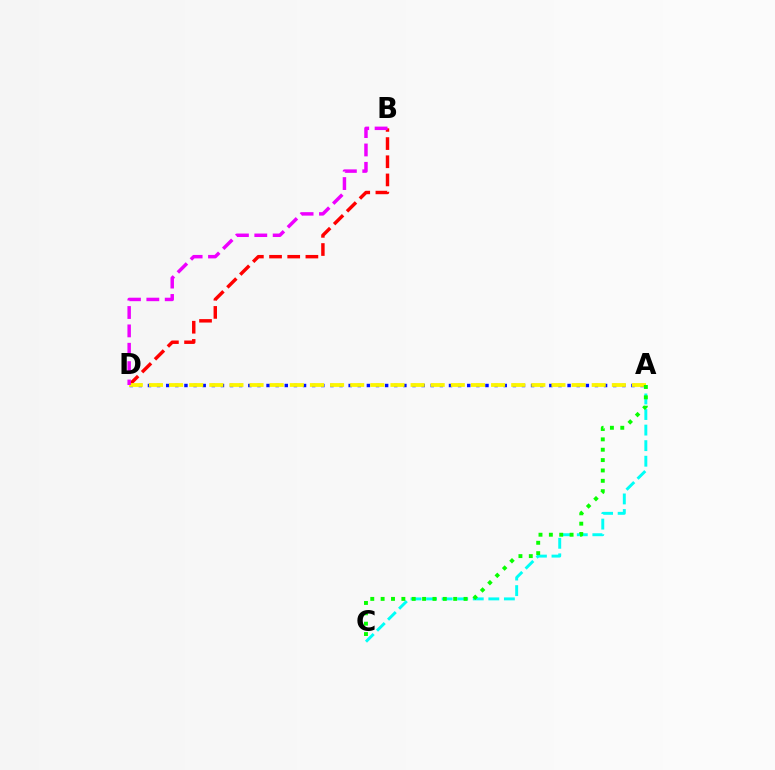{('A', 'D'): [{'color': '#0010ff', 'line_style': 'dotted', 'thickness': 2.48}, {'color': '#fcf500', 'line_style': 'dashed', 'thickness': 2.73}], ('B', 'D'): [{'color': '#ff0000', 'line_style': 'dashed', 'thickness': 2.47}, {'color': '#ee00ff', 'line_style': 'dashed', 'thickness': 2.5}], ('A', 'C'): [{'color': '#00fff6', 'line_style': 'dashed', 'thickness': 2.11}, {'color': '#08ff00', 'line_style': 'dotted', 'thickness': 2.82}]}